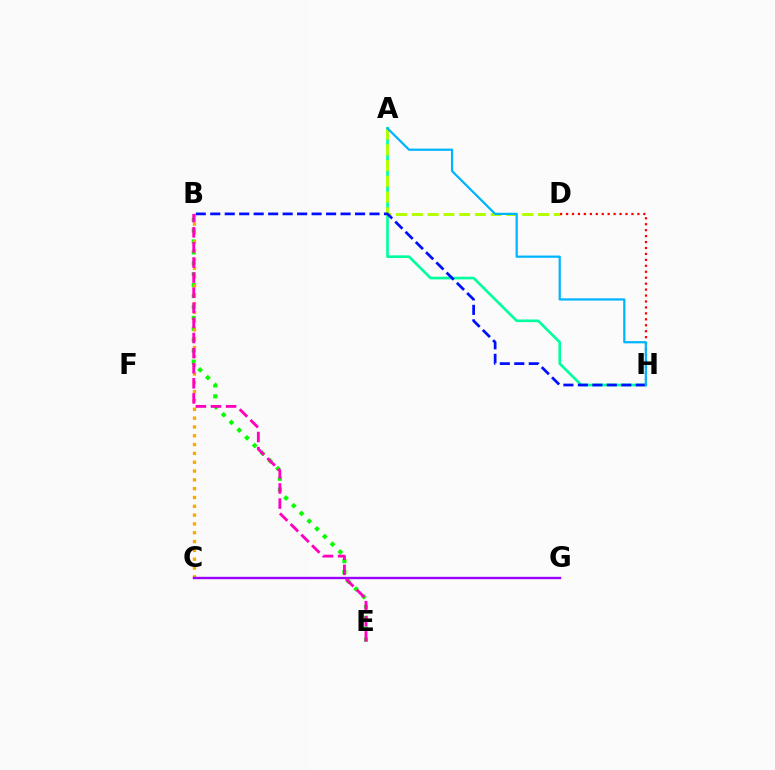{('A', 'H'): [{'color': '#00ff9d', 'line_style': 'solid', 'thickness': 1.91}, {'color': '#00b5ff', 'line_style': 'solid', 'thickness': 1.61}], ('A', 'D'): [{'color': '#b3ff00', 'line_style': 'dashed', 'thickness': 2.14}], ('B', 'E'): [{'color': '#08ff00', 'line_style': 'dotted', 'thickness': 2.97}, {'color': '#ff00bd', 'line_style': 'dashed', 'thickness': 2.05}], ('B', 'C'): [{'color': '#ffa500', 'line_style': 'dotted', 'thickness': 2.4}], ('D', 'H'): [{'color': '#ff0000', 'line_style': 'dotted', 'thickness': 1.61}], ('B', 'H'): [{'color': '#0010ff', 'line_style': 'dashed', 'thickness': 1.97}], ('C', 'G'): [{'color': '#9b00ff', 'line_style': 'solid', 'thickness': 1.72}]}